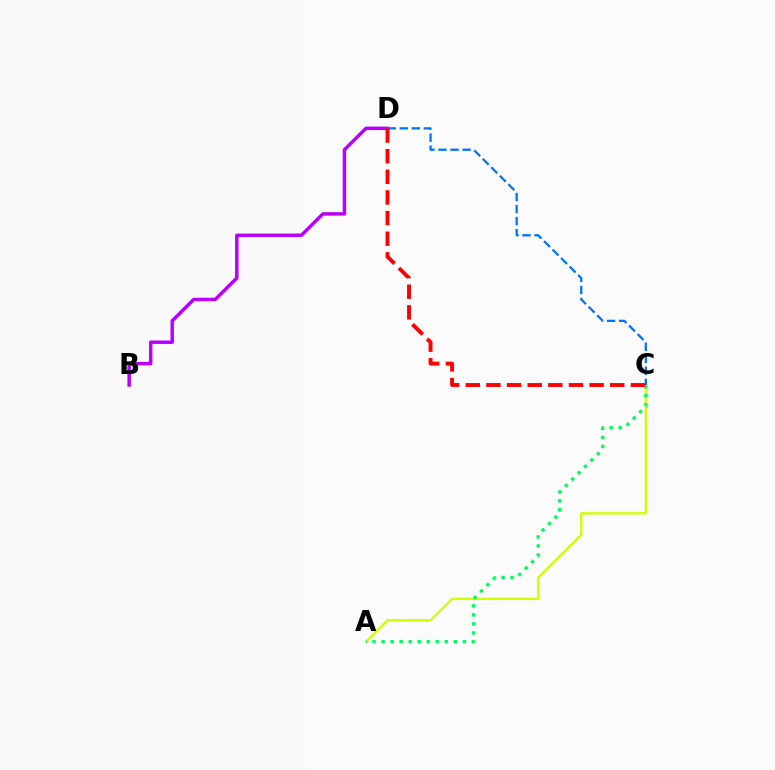{('A', 'C'): [{'color': '#d1ff00', 'line_style': 'solid', 'thickness': 1.66}, {'color': '#00ff5c', 'line_style': 'dotted', 'thickness': 2.45}], ('B', 'D'): [{'color': '#b900ff', 'line_style': 'solid', 'thickness': 2.5}], ('C', 'D'): [{'color': '#0074ff', 'line_style': 'dashed', 'thickness': 1.63}, {'color': '#ff0000', 'line_style': 'dashed', 'thickness': 2.8}]}